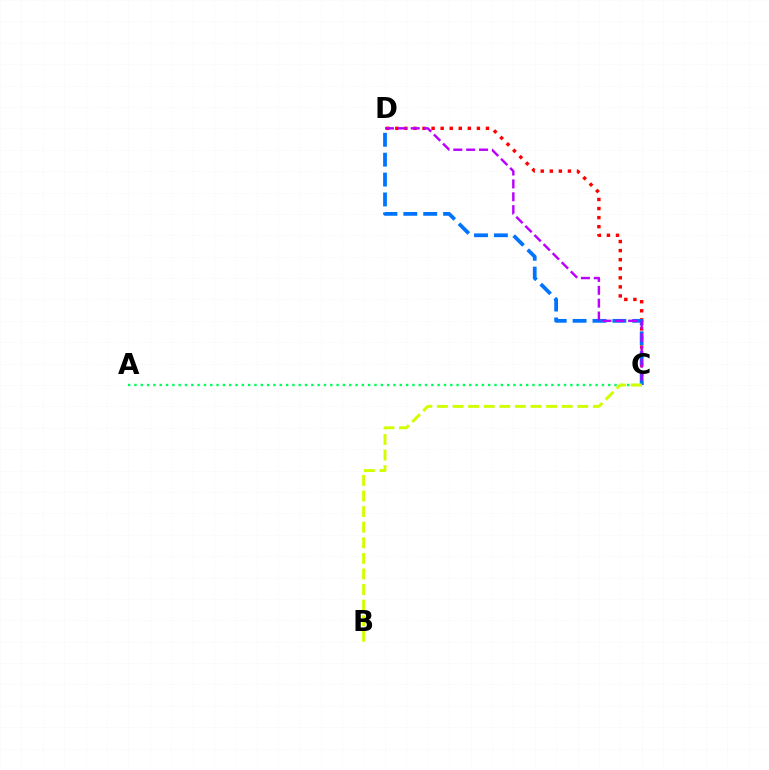{('C', 'D'): [{'color': '#ff0000', 'line_style': 'dotted', 'thickness': 2.46}, {'color': '#0074ff', 'line_style': 'dashed', 'thickness': 2.7}, {'color': '#b900ff', 'line_style': 'dashed', 'thickness': 1.75}], ('A', 'C'): [{'color': '#00ff5c', 'line_style': 'dotted', 'thickness': 1.72}], ('B', 'C'): [{'color': '#d1ff00', 'line_style': 'dashed', 'thickness': 2.12}]}